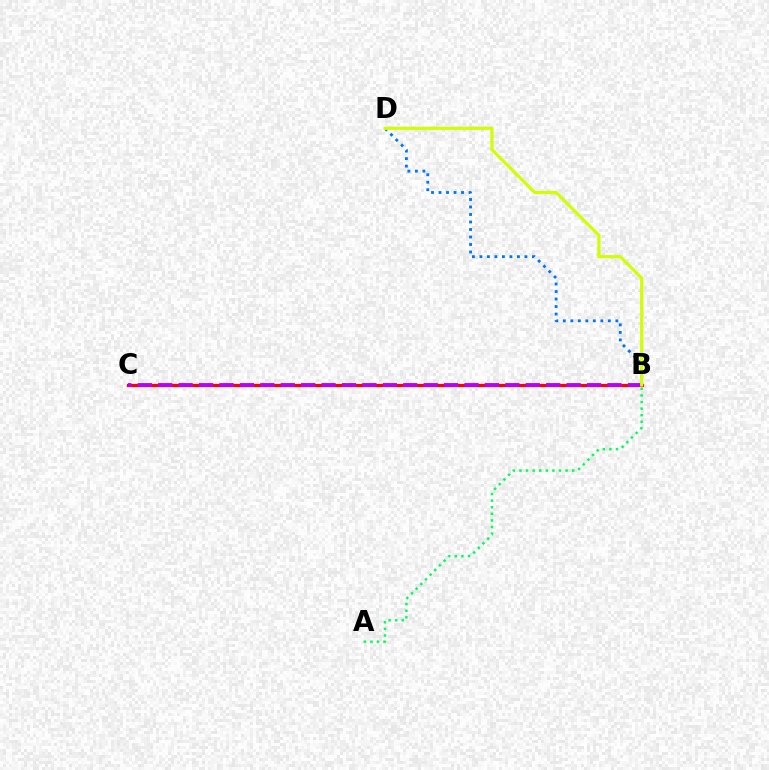{('A', 'B'): [{'color': '#00ff5c', 'line_style': 'dotted', 'thickness': 1.79}], ('B', 'C'): [{'color': '#ff0000', 'line_style': 'solid', 'thickness': 2.29}, {'color': '#b900ff', 'line_style': 'dashed', 'thickness': 2.77}], ('B', 'D'): [{'color': '#0074ff', 'line_style': 'dotted', 'thickness': 2.04}, {'color': '#d1ff00', 'line_style': 'solid', 'thickness': 2.27}]}